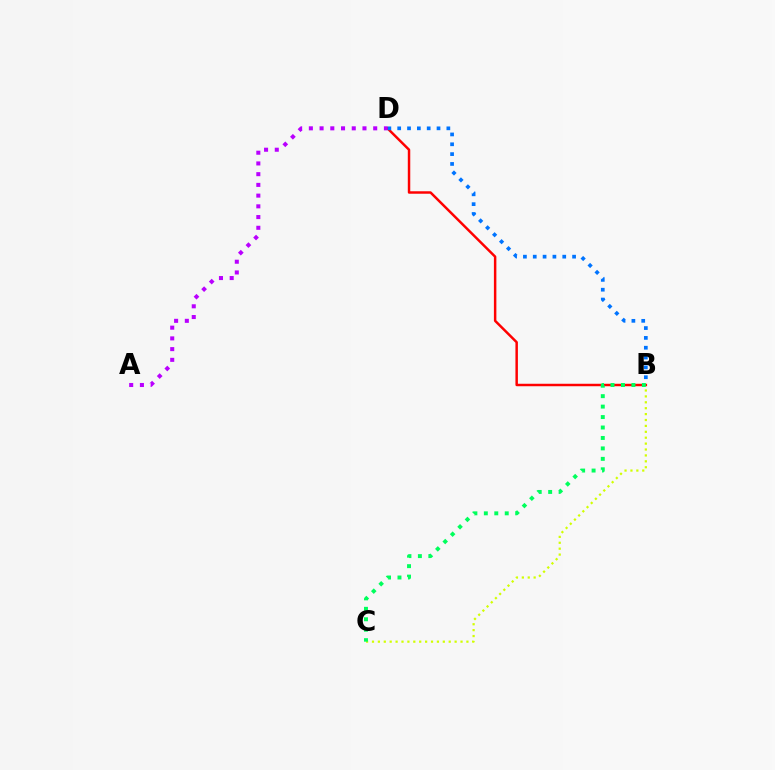{('B', 'C'): [{'color': '#d1ff00', 'line_style': 'dotted', 'thickness': 1.6}, {'color': '#00ff5c', 'line_style': 'dotted', 'thickness': 2.84}], ('B', 'D'): [{'color': '#ff0000', 'line_style': 'solid', 'thickness': 1.78}, {'color': '#0074ff', 'line_style': 'dotted', 'thickness': 2.67}], ('A', 'D'): [{'color': '#b900ff', 'line_style': 'dotted', 'thickness': 2.91}]}